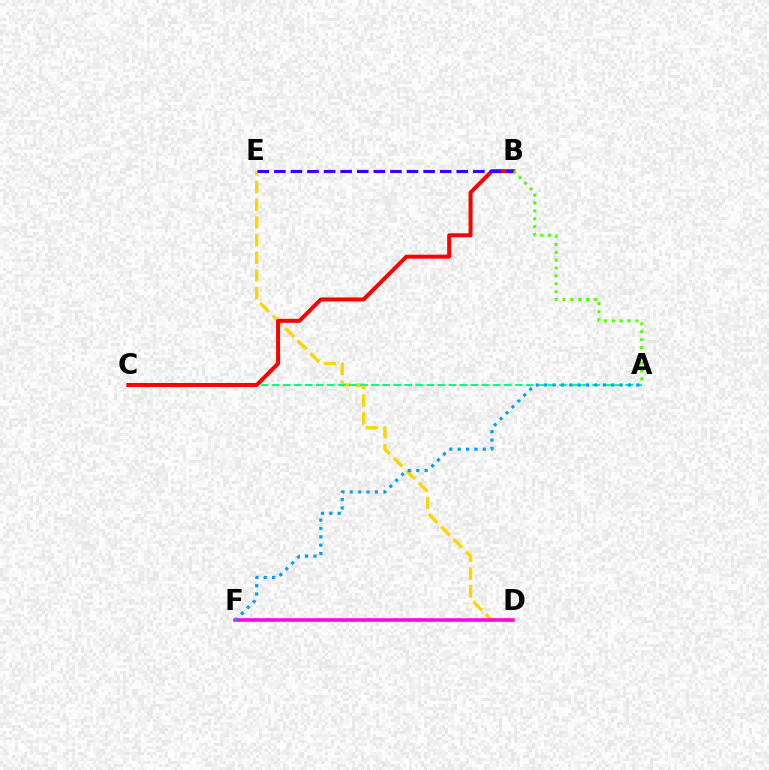{('D', 'E'): [{'color': '#ffd500', 'line_style': 'dashed', 'thickness': 2.4}], ('A', 'C'): [{'color': '#00ff86', 'line_style': 'dashed', 'thickness': 1.5}], ('D', 'F'): [{'color': '#ff00ed', 'line_style': 'solid', 'thickness': 2.57}], ('B', 'C'): [{'color': '#ff0000', 'line_style': 'solid', 'thickness': 2.87}], ('A', 'B'): [{'color': '#4fff00', 'line_style': 'dotted', 'thickness': 2.13}], ('B', 'E'): [{'color': '#3700ff', 'line_style': 'dashed', 'thickness': 2.25}], ('A', 'F'): [{'color': '#009eff', 'line_style': 'dotted', 'thickness': 2.28}]}